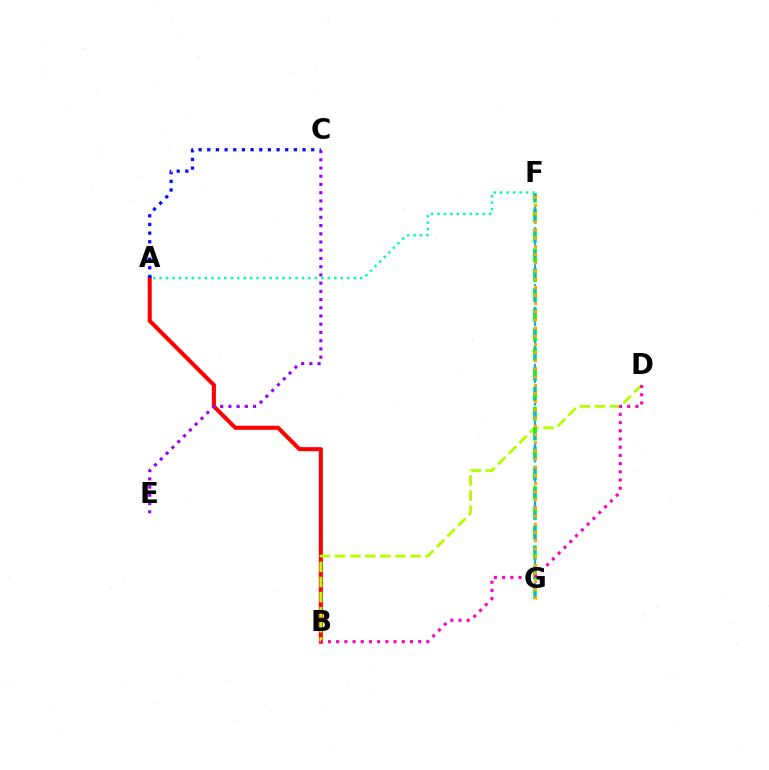{('A', 'B'): [{'color': '#ff0000', 'line_style': 'solid', 'thickness': 2.92}], ('C', 'E'): [{'color': '#9b00ff', 'line_style': 'dotted', 'thickness': 2.23}], ('A', 'C'): [{'color': '#0010ff', 'line_style': 'dotted', 'thickness': 2.35}], ('B', 'D'): [{'color': '#b3ff00', 'line_style': 'dashed', 'thickness': 2.05}, {'color': '#ff00bd', 'line_style': 'dotted', 'thickness': 2.23}], ('F', 'G'): [{'color': '#08ff00', 'line_style': 'dashed', 'thickness': 2.69}, {'color': '#00b5ff', 'line_style': 'dashed', 'thickness': 1.54}, {'color': '#ffa500', 'line_style': 'dotted', 'thickness': 2.22}], ('A', 'F'): [{'color': '#00ff9d', 'line_style': 'dotted', 'thickness': 1.76}]}